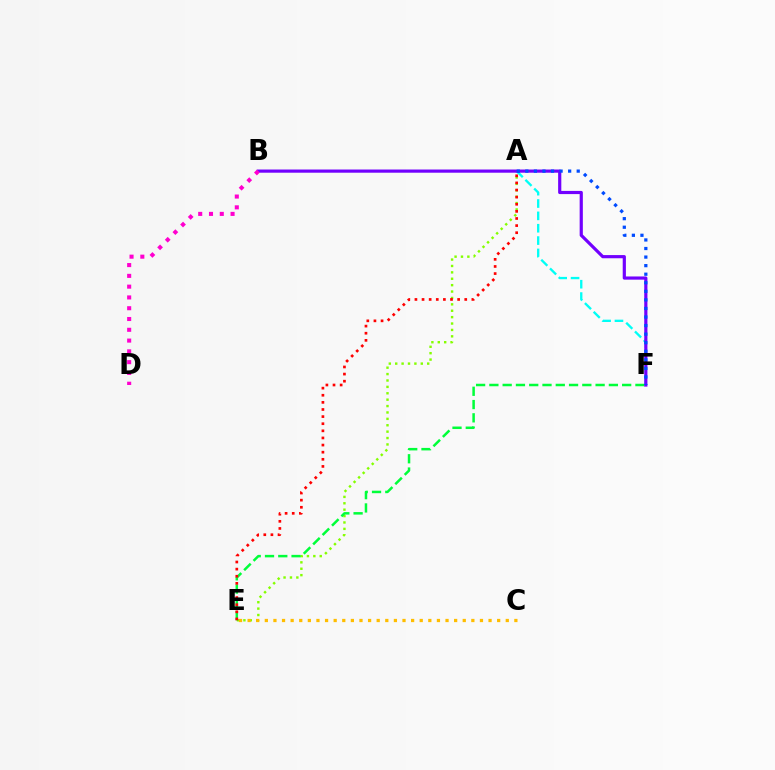{('A', 'E'): [{'color': '#84ff00', 'line_style': 'dotted', 'thickness': 1.74}, {'color': '#ff0000', 'line_style': 'dotted', 'thickness': 1.93}], ('A', 'F'): [{'color': '#00fff6', 'line_style': 'dashed', 'thickness': 1.68}, {'color': '#004bff', 'line_style': 'dotted', 'thickness': 2.33}], ('E', 'F'): [{'color': '#00ff39', 'line_style': 'dashed', 'thickness': 1.8}], ('B', 'F'): [{'color': '#7200ff', 'line_style': 'solid', 'thickness': 2.29}], ('B', 'D'): [{'color': '#ff00cf', 'line_style': 'dotted', 'thickness': 2.93}], ('C', 'E'): [{'color': '#ffbd00', 'line_style': 'dotted', 'thickness': 2.34}]}